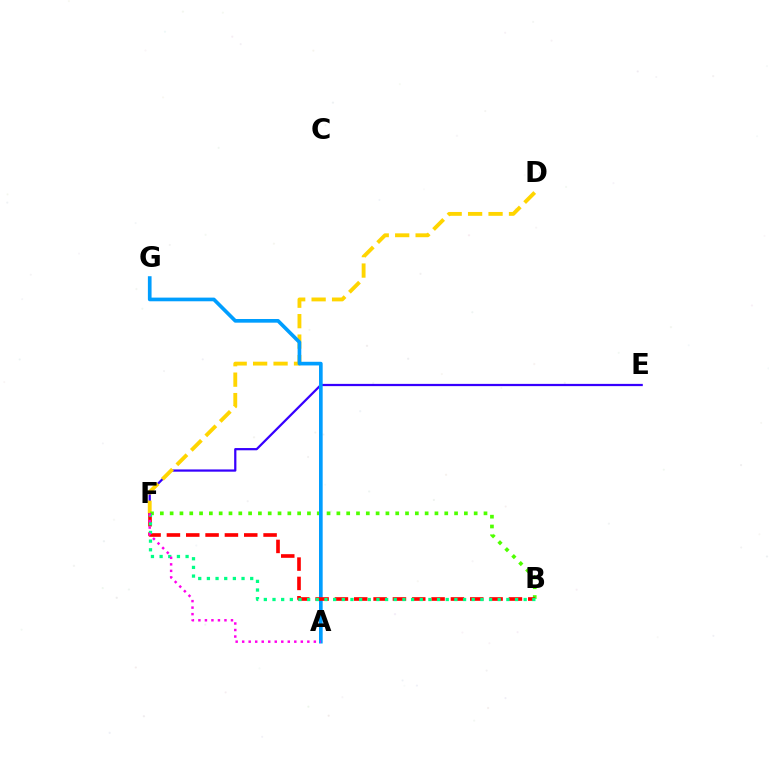{('E', 'F'): [{'color': '#3700ff', 'line_style': 'solid', 'thickness': 1.61}], ('D', 'F'): [{'color': '#ffd500', 'line_style': 'dashed', 'thickness': 2.78}], ('B', 'F'): [{'color': '#4fff00', 'line_style': 'dotted', 'thickness': 2.66}, {'color': '#ff0000', 'line_style': 'dashed', 'thickness': 2.63}, {'color': '#00ff86', 'line_style': 'dotted', 'thickness': 2.35}], ('A', 'G'): [{'color': '#009eff', 'line_style': 'solid', 'thickness': 2.64}], ('A', 'F'): [{'color': '#ff00ed', 'line_style': 'dotted', 'thickness': 1.77}]}